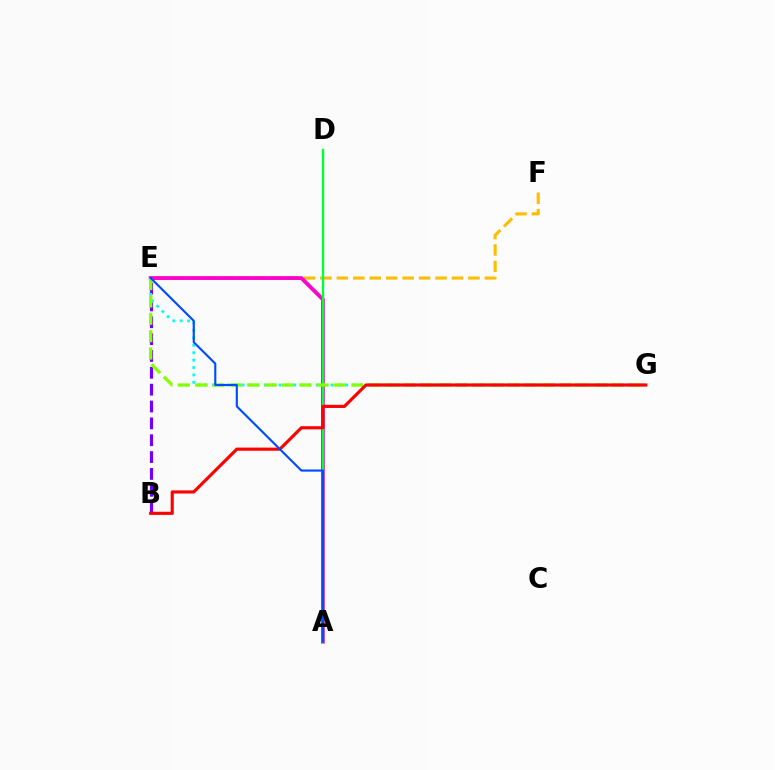{('E', 'F'): [{'color': '#ffbd00', 'line_style': 'dashed', 'thickness': 2.23}], ('A', 'E'): [{'color': '#ff00cf', 'line_style': 'solid', 'thickness': 2.75}, {'color': '#004bff', 'line_style': 'solid', 'thickness': 1.54}], ('A', 'D'): [{'color': '#00ff39', 'line_style': 'solid', 'thickness': 1.72}], ('B', 'E'): [{'color': '#7200ff', 'line_style': 'dashed', 'thickness': 2.29}], ('E', 'G'): [{'color': '#00fff6', 'line_style': 'dotted', 'thickness': 2.01}, {'color': '#84ff00', 'line_style': 'dashed', 'thickness': 2.36}], ('B', 'G'): [{'color': '#ff0000', 'line_style': 'solid', 'thickness': 2.26}]}